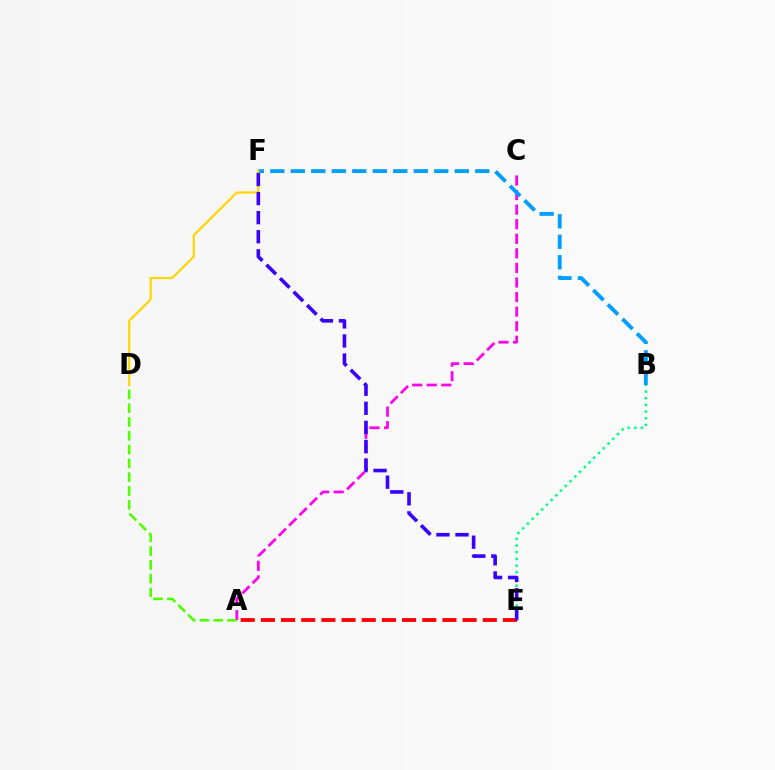{('A', 'C'): [{'color': '#ff00ed', 'line_style': 'dashed', 'thickness': 1.98}], ('B', 'E'): [{'color': '#00ff86', 'line_style': 'dotted', 'thickness': 1.81}], ('B', 'F'): [{'color': '#009eff', 'line_style': 'dashed', 'thickness': 2.78}], ('A', 'D'): [{'color': '#4fff00', 'line_style': 'dashed', 'thickness': 1.87}], ('D', 'F'): [{'color': '#ffd500', 'line_style': 'solid', 'thickness': 1.58}], ('A', 'E'): [{'color': '#ff0000', 'line_style': 'dashed', 'thickness': 2.74}], ('E', 'F'): [{'color': '#3700ff', 'line_style': 'dashed', 'thickness': 2.59}]}